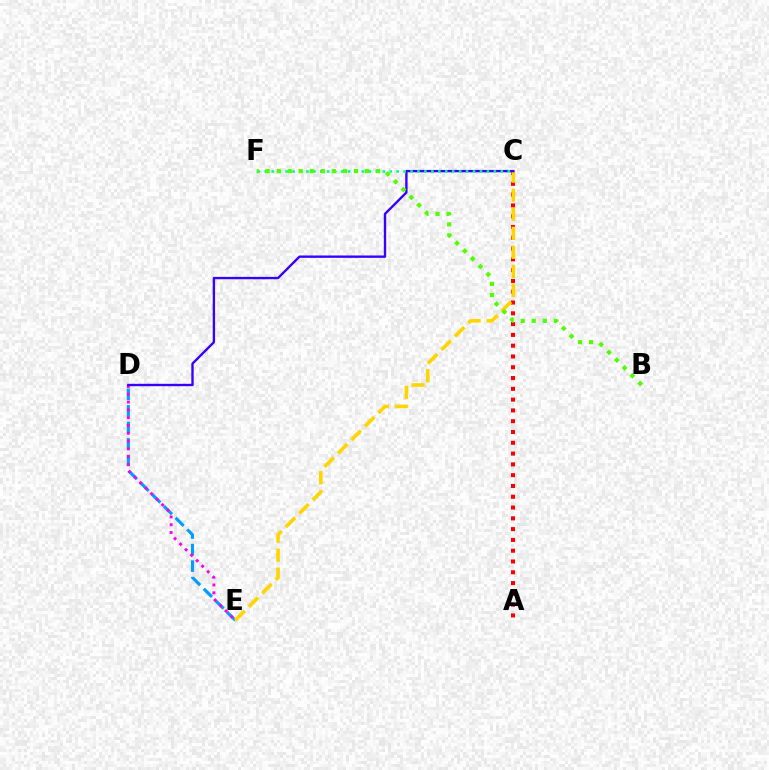{('D', 'E'): [{'color': '#009eff', 'line_style': 'dashed', 'thickness': 2.25}, {'color': '#ff00ed', 'line_style': 'dotted', 'thickness': 2.12}], ('A', 'C'): [{'color': '#ff0000', 'line_style': 'dotted', 'thickness': 2.93}], ('C', 'E'): [{'color': '#ffd500', 'line_style': 'dashed', 'thickness': 2.59}], ('C', 'D'): [{'color': '#3700ff', 'line_style': 'solid', 'thickness': 1.71}], ('C', 'F'): [{'color': '#00ff86', 'line_style': 'dotted', 'thickness': 1.89}], ('B', 'F'): [{'color': '#4fff00', 'line_style': 'dotted', 'thickness': 3.0}]}